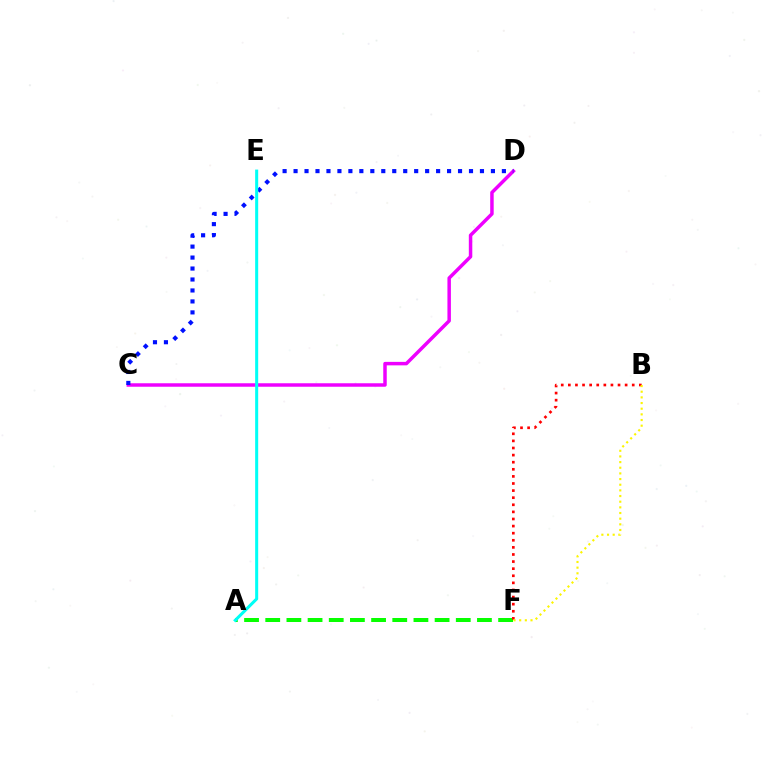{('C', 'D'): [{'color': '#ee00ff', 'line_style': 'solid', 'thickness': 2.5}, {'color': '#0010ff', 'line_style': 'dotted', 'thickness': 2.98}], ('A', 'F'): [{'color': '#08ff00', 'line_style': 'dashed', 'thickness': 2.88}], ('B', 'F'): [{'color': '#ff0000', 'line_style': 'dotted', 'thickness': 1.93}, {'color': '#fcf500', 'line_style': 'dotted', 'thickness': 1.54}], ('A', 'E'): [{'color': '#00fff6', 'line_style': 'solid', 'thickness': 2.19}]}